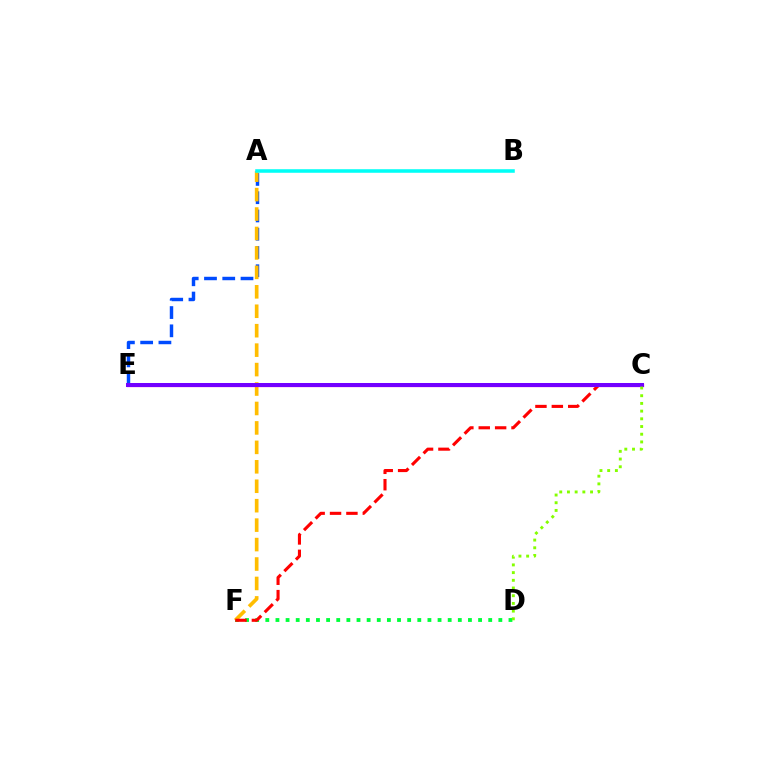{('A', 'E'): [{'color': '#004bff', 'line_style': 'dashed', 'thickness': 2.48}], ('D', 'F'): [{'color': '#00ff39', 'line_style': 'dotted', 'thickness': 2.75}], ('A', 'F'): [{'color': '#ffbd00', 'line_style': 'dashed', 'thickness': 2.64}], ('C', 'E'): [{'color': '#ff00cf', 'line_style': 'solid', 'thickness': 2.36}, {'color': '#7200ff', 'line_style': 'solid', 'thickness': 2.89}], ('A', 'B'): [{'color': '#00fff6', 'line_style': 'solid', 'thickness': 2.55}], ('C', 'F'): [{'color': '#ff0000', 'line_style': 'dashed', 'thickness': 2.23}], ('C', 'D'): [{'color': '#84ff00', 'line_style': 'dotted', 'thickness': 2.09}]}